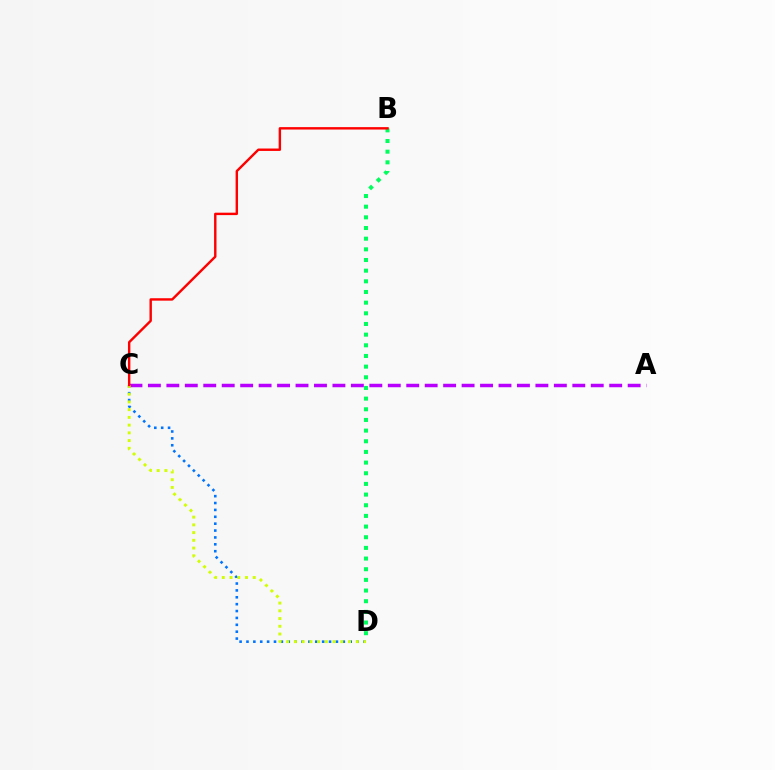{('C', 'D'): [{'color': '#0074ff', 'line_style': 'dotted', 'thickness': 1.87}, {'color': '#d1ff00', 'line_style': 'dotted', 'thickness': 2.1}], ('A', 'C'): [{'color': '#b900ff', 'line_style': 'dashed', 'thickness': 2.51}], ('B', 'D'): [{'color': '#00ff5c', 'line_style': 'dotted', 'thickness': 2.9}], ('B', 'C'): [{'color': '#ff0000', 'line_style': 'solid', 'thickness': 1.74}]}